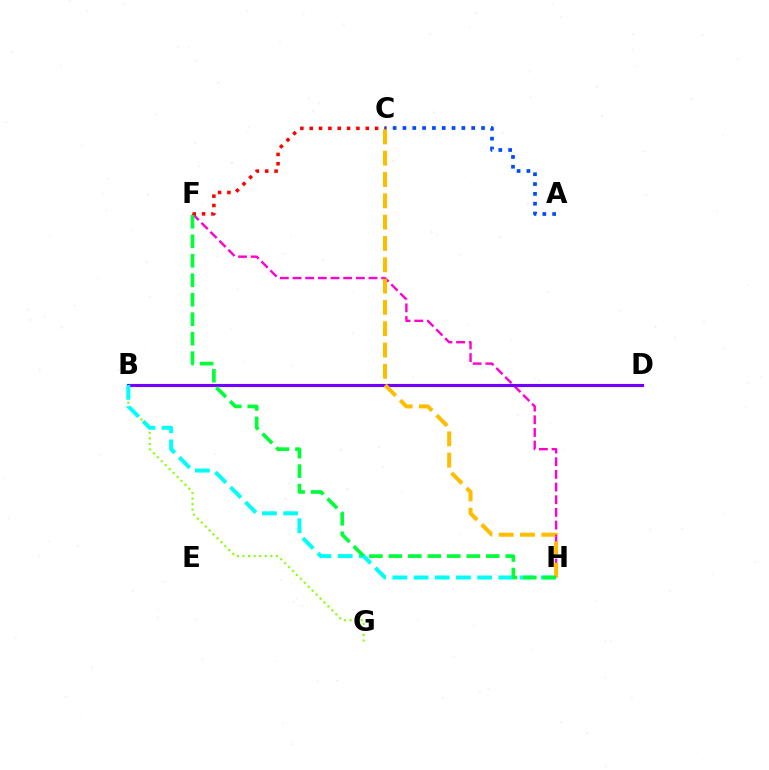{('F', 'H'): [{'color': '#ff00cf', 'line_style': 'dashed', 'thickness': 1.72}, {'color': '#00ff39', 'line_style': 'dashed', 'thickness': 2.65}], ('B', 'G'): [{'color': '#84ff00', 'line_style': 'dotted', 'thickness': 1.51}], ('A', 'C'): [{'color': '#004bff', 'line_style': 'dotted', 'thickness': 2.67}], ('C', 'F'): [{'color': '#ff0000', 'line_style': 'dotted', 'thickness': 2.54}], ('B', 'D'): [{'color': '#7200ff', 'line_style': 'solid', 'thickness': 2.25}], ('B', 'H'): [{'color': '#00fff6', 'line_style': 'dashed', 'thickness': 2.88}], ('C', 'H'): [{'color': '#ffbd00', 'line_style': 'dashed', 'thickness': 2.9}]}